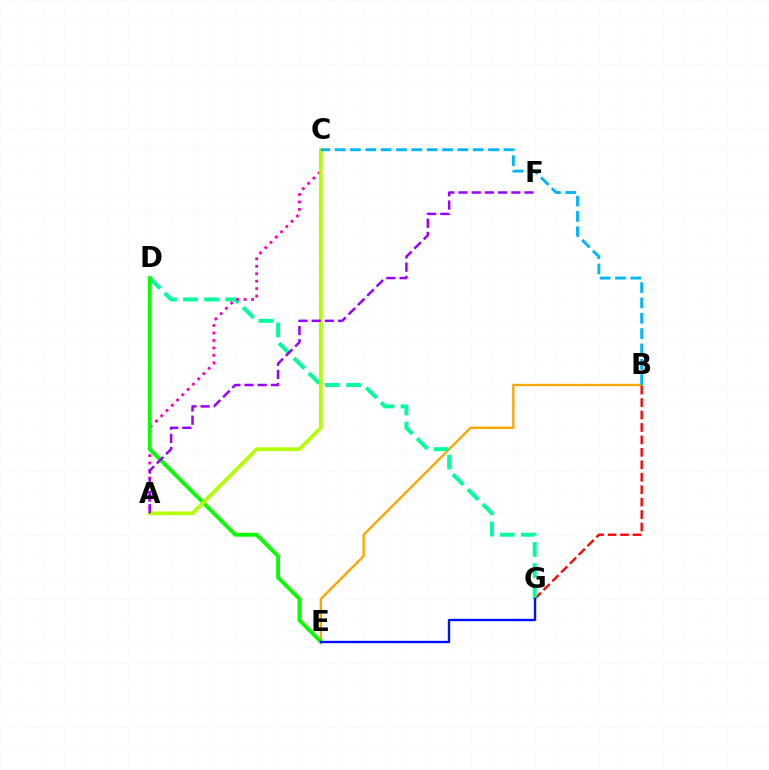{('B', 'E'): [{'color': '#ffa500', 'line_style': 'solid', 'thickness': 1.71}], ('B', 'G'): [{'color': '#ff0000', 'line_style': 'dashed', 'thickness': 1.69}], ('D', 'G'): [{'color': '#00ff9d', 'line_style': 'dashed', 'thickness': 2.87}], ('A', 'C'): [{'color': '#ff00bd', 'line_style': 'dotted', 'thickness': 2.03}, {'color': '#b3ff00', 'line_style': 'solid', 'thickness': 2.67}], ('D', 'E'): [{'color': '#08ff00', 'line_style': 'solid', 'thickness': 2.8}], ('A', 'F'): [{'color': '#9b00ff', 'line_style': 'dashed', 'thickness': 1.79}], ('E', 'G'): [{'color': '#0010ff', 'line_style': 'solid', 'thickness': 1.7}], ('B', 'C'): [{'color': '#00b5ff', 'line_style': 'dashed', 'thickness': 2.08}]}